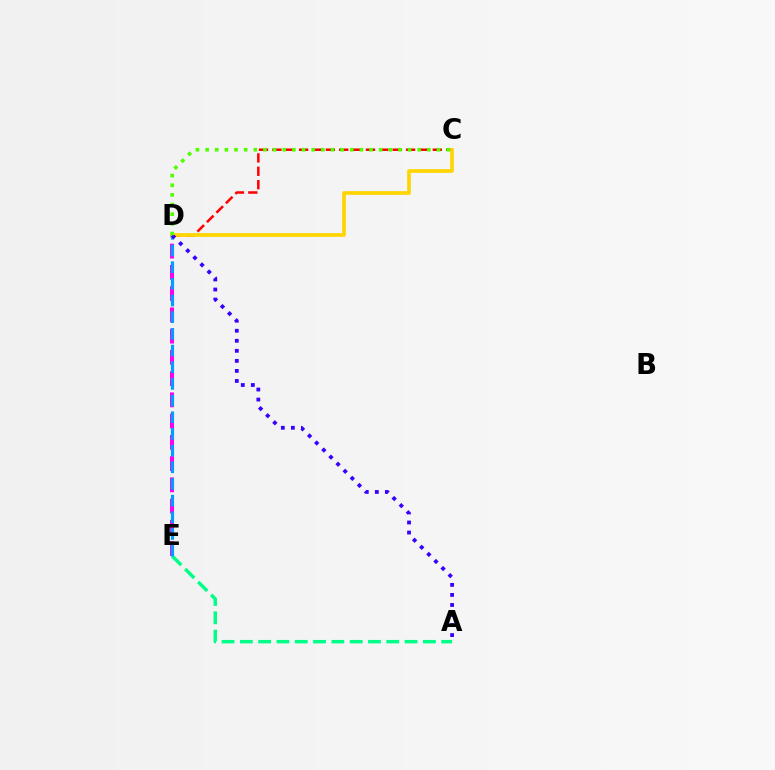{('D', 'E'): [{'color': '#ff00ed', 'line_style': 'dashed', 'thickness': 2.89}, {'color': '#009eff', 'line_style': 'dashed', 'thickness': 2.27}], ('A', 'E'): [{'color': '#00ff86', 'line_style': 'dashed', 'thickness': 2.49}], ('C', 'D'): [{'color': '#ff0000', 'line_style': 'dashed', 'thickness': 1.82}, {'color': '#ffd500', 'line_style': 'solid', 'thickness': 2.65}, {'color': '#4fff00', 'line_style': 'dotted', 'thickness': 2.62}], ('A', 'D'): [{'color': '#3700ff', 'line_style': 'dotted', 'thickness': 2.73}]}